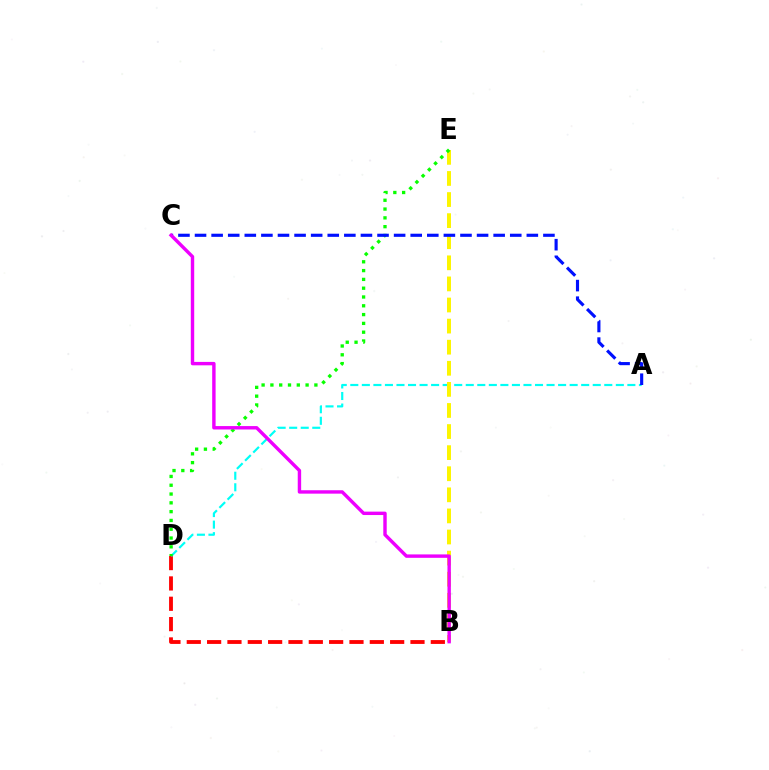{('B', 'D'): [{'color': '#ff0000', 'line_style': 'dashed', 'thickness': 2.76}], ('A', 'D'): [{'color': '#00fff6', 'line_style': 'dashed', 'thickness': 1.57}], ('B', 'E'): [{'color': '#fcf500', 'line_style': 'dashed', 'thickness': 2.87}], ('D', 'E'): [{'color': '#08ff00', 'line_style': 'dotted', 'thickness': 2.39}], ('A', 'C'): [{'color': '#0010ff', 'line_style': 'dashed', 'thickness': 2.25}], ('B', 'C'): [{'color': '#ee00ff', 'line_style': 'solid', 'thickness': 2.46}]}